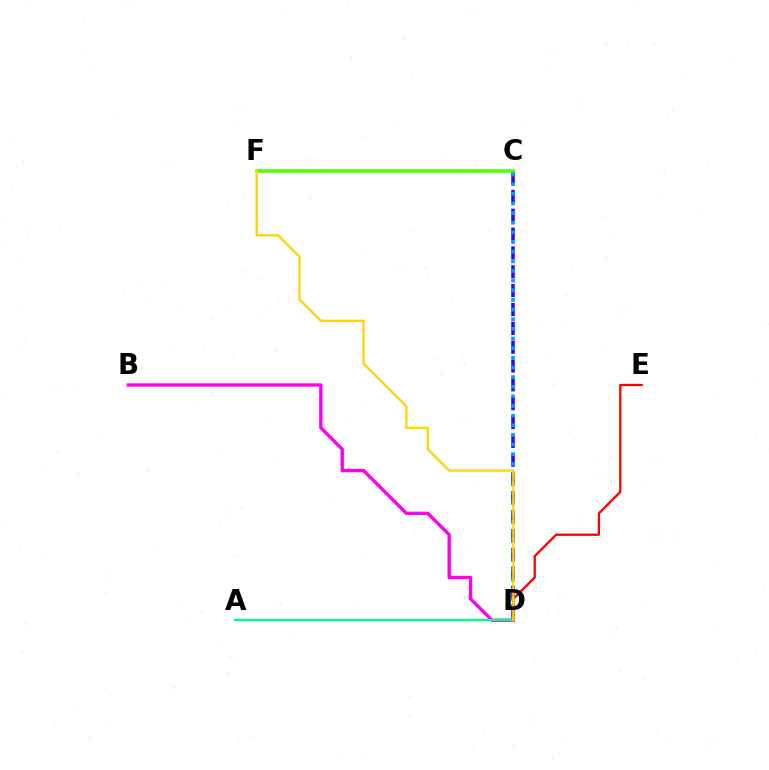{('C', 'D'): [{'color': '#3700ff', 'line_style': 'dashed', 'thickness': 2.56}, {'color': '#009eff', 'line_style': 'dotted', 'thickness': 2.62}], ('B', 'D'): [{'color': '#ff00ed', 'line_style': 'solid', 'thickness': 2.42}], ('D', 'E'): [{'color': '#ff0000', 'line_style': 'solid', 'thickness': 1.65}], ('A', 'D'): [{'color': '#00ff86', 'line_style': 'solid', 'thickness': 1.7}], ('C', 'F'): [{'color': '#4fff00', 'line_style': 'solid', 'thickness': 2.55}], ('D', 'F'): [{'color': '#ffd500', 'line_style': 'solid', 'thickness': 1.67}]}